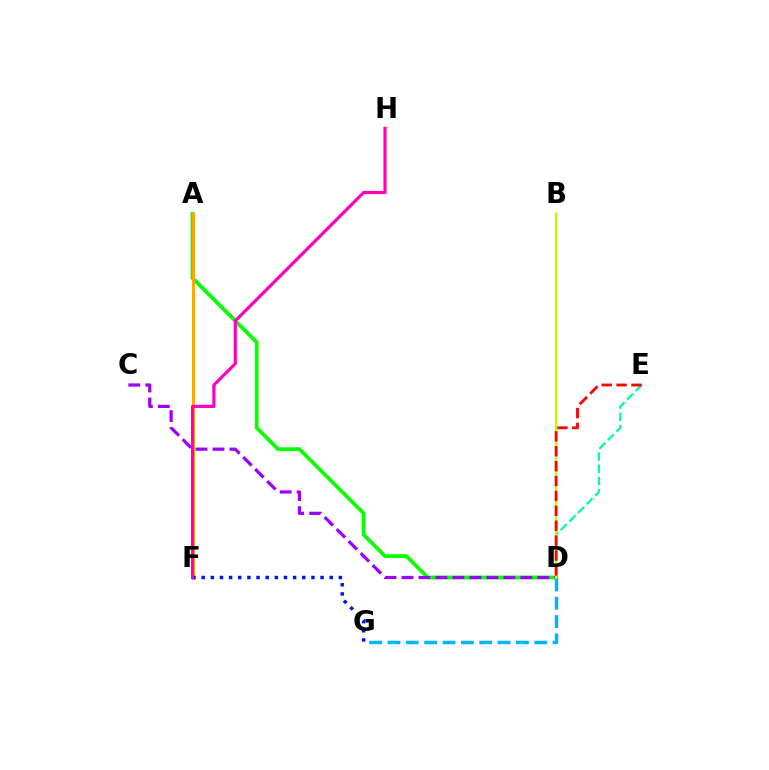{('A', 'D'): [{'color': '#08ff00', 'line_style': 'solid', 'thickness': 2.72}], ('D', 'E'): [{'color': '#00ff9d', 'line_style': 'dashed', 'thickness': 1.65}, {'color': '#ff0000', 'line_style': 'dashed', 'thickness': 2.02}], ('A', 'F'): [{'color': '#ffa500', 'line_style': 'solid', 'thickness': 2.09}], ('F', 'G'): [{'color': '#0010ff', 'line_style': 'dotted', 'thickness': 2.48}], ('D', 'G'): [{'color': '#00b5ff', 'line_style': 'dashed', 'thickness': 2.49}], ('C', 'D'): [{'color': '#9b00ff', 'line_style': 'dashed', 'thickness': 2.31}], ('F', 'H'): [{'color': '#ff00bd', 'line_style': 'solid', 'thickness': 2.28}], ('B', 'D'): [{'color': '#b3ff00', 'line_style': 'solid', 'thickness': 1.62}]}